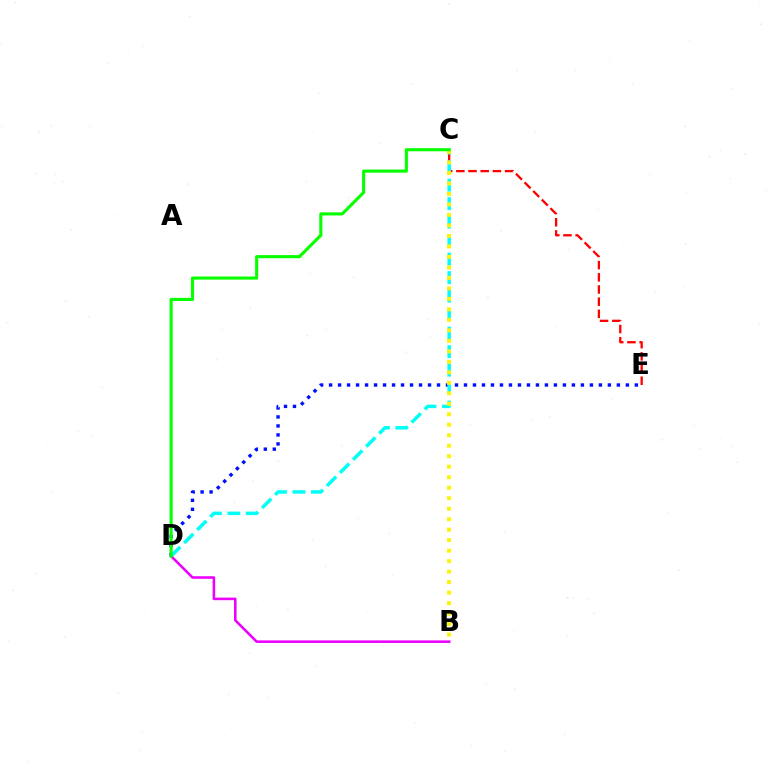{('C', 'E'): [{'color': '#ff0000', 'line_style': 'dashed', 'thickness': 1.66}], ('D', 'E'): [{'color': '#0010ff', 'line_style': 'dotted', 'thickness': 2.44}], ('C', 'D'): [{'color': '#00fff6', 'line_style': 'dashed', 'thickness': 2.51}, {'color': '#08ff00', 'line_style': 'solid', 'thickness': 2.24}], ('B', 'D'): [{'color': '#ee00ff', 'line_style': 'solid', 'thickness': 1.85}], ('B', 'C'): [{'color': '#fcf500', 'line_style': 'dotted', 'thickness': 2.85}]}